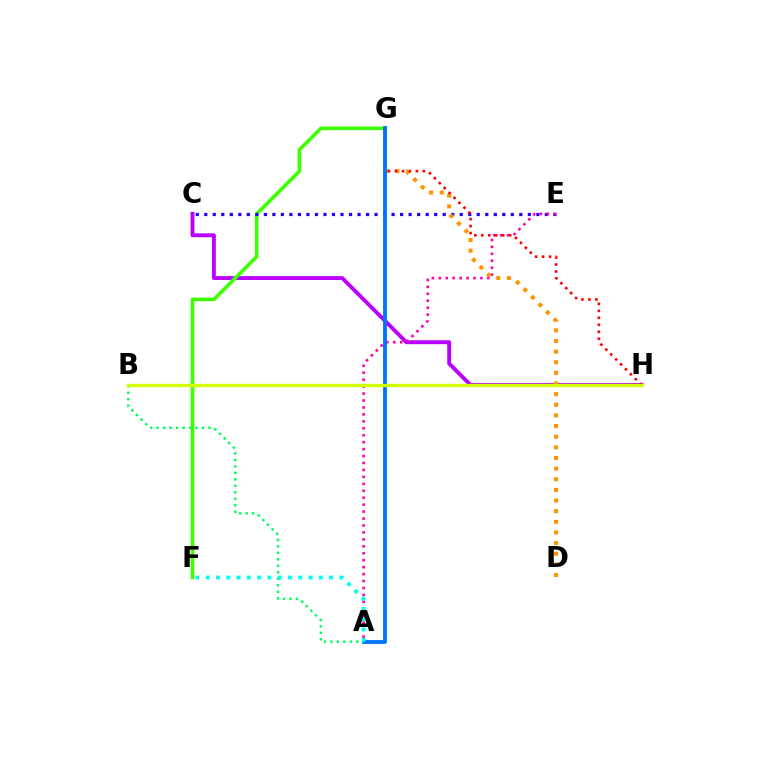{('C', 'H'): [{'color': '#b900ff', 'line_style': 'solid', 'thickness': 2.8}], ('F', 'G'): [{'color': '#3dff00', 'line_style': 'solid', 'thickness': 2.6}], ('C', 'E'): [{'color': '#2500ff', 'line_style': 'dotted', 'thickness': 2.31}], ('A', 'E'): [{'color': '#ff00ac', 'line_style': 'dotted', 'thickness': 1.89}], ('D', 'G'): [{'color': '#ff9400', 'line_style': 'dotted', 'thickness': 2.89}], ('G', 'H'): [{'color': '#ff0000', 'line_style': 'dotted', 'thickness': 1.89}], ('A', 'G'): [{'color': '#0074ff', 'line_style': 'solid', 'thickness': 2.75}], ('A', 'F'): [{'color': '#00fff6', 'line_style': 'dotted', 'thickness': 2.79}], ('A', 'B'): [{'color': '#00ff5c', 'line_style': 'dotted', 'thickness': 1.76}], ('B', 'H'): [{'color': '#d1ff00', 'line_style': 'solid', 'thickness': 2.41}]}